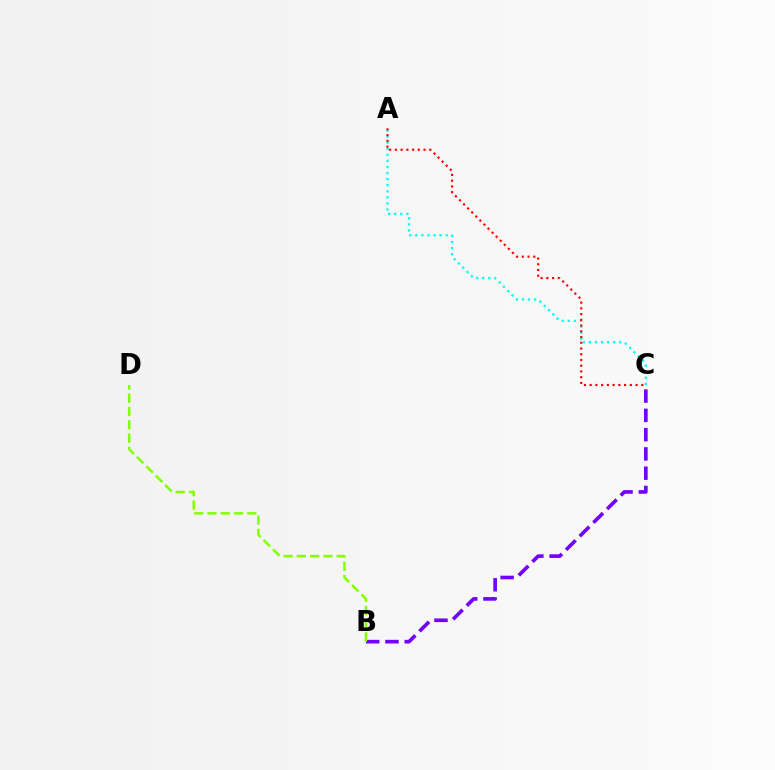{('A', 'C'): [{'color': '#00fff6', 'line_style': 'dotted', 'thickness': 1.65}, {'color': '#ff0000', 'line_style': 'dotted', 'thickness': 1.56}], ('B', 'C'): [{'color': '#7200ff', 'line_style': 'dashed', 'thickness': 2.62}], ('B', 'D'): [{'color': '#84ff00', 'line_style': 'dashed', 'thickness': 1.81}]}